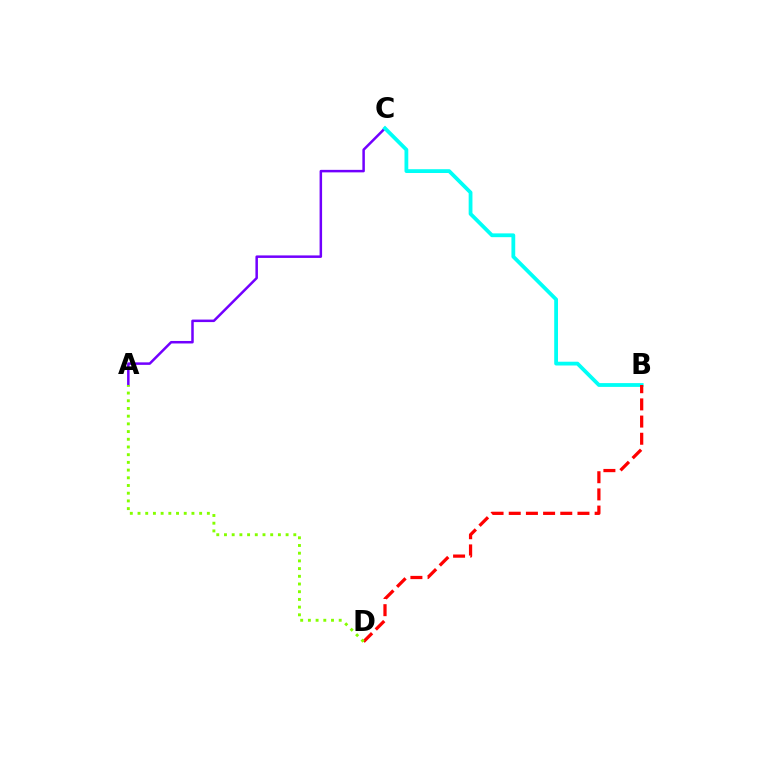{('A', 'C'): [{'color': '#7200ff', 'line_style': 'solid', 'thickness': 1.8}], ('B', 'C'): [{'color': '#00fff6', 'line_style': 'solid', 'thickness': 2.73}], ('B', 'D'): [{'color': '#ff0000', 'line_style': 'dashed', 'thickness': 2.33}], ('A', 'D'): [{'color': '#84ff00', 'line_style': 'dotted', 'thickness': 2.09}]}